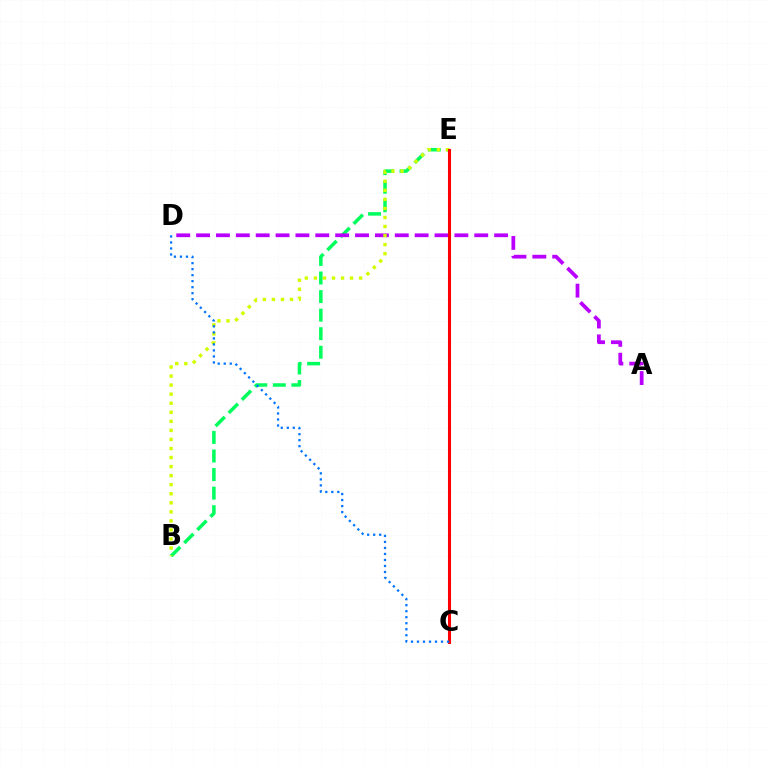{('B', 'E'): [{'color': '#00ff5c', 'line_style': 'dashed', 'thickness': 2.52}, {'color': '#d1ff00', 'line_style': 'dotted', 'thickness': 2.46}], ('A', 'D'): [{'color': '#b900ff', 'line_style': 'dashed', 'thickness': 2.7}], ('C', 'E'): [{'color': '#ff0000', 'line_style': 'solid', 'thickness': 2.21}], ('C', 'D'): [{'color': '#0074ff', 'line_style': 'dotted', 'thickness': 1.63}]}